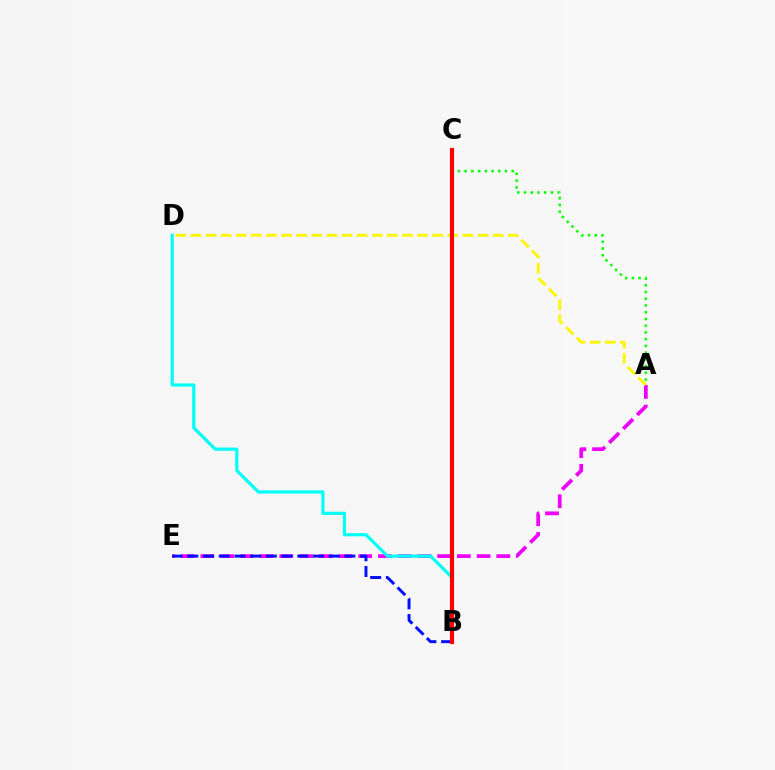{('A', 'E'): [{'color': '#ee00ff', 'line_style': 'dashed', 'thickness': 2.68}], ('B', 'D'): [{'color': '#00fff6', 'line_style': 'solid', 'thickness': 2.3}], ('B', 'E'): [{'color': '#0010ff', 'line_style': 'dashed', 'thickness': 2.13}], ('A', 'C'): [{'color': '#08ff00', 'line_style': 'dotted', 'thickness': 1.83}], ('A', 'D'): [{'color': '#fcf500', 'line_style': 'dashed', 'thickness': 2.05}], ('B', 'C'): [{'color': '#ff0000', 'line_style': 'solid', 'thickness': 2.99}]}